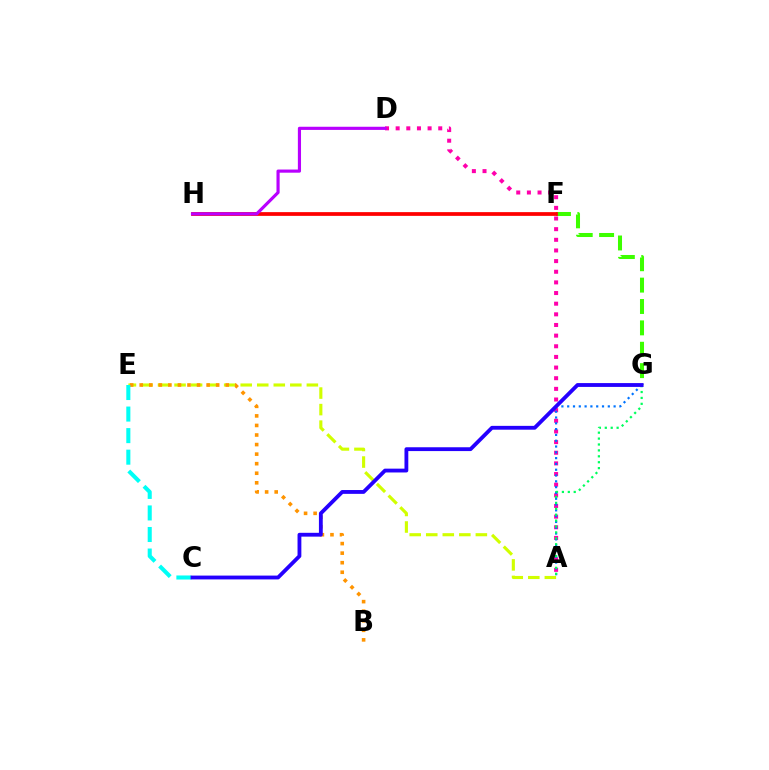{('A', 'E'): [{'color': '#d1ff00', 'line_style': 'dashed', 'thickness': 2.25}], ('B', 'E'): [{'color': '#ff9400', 'line_style': 'dotted', 'thickness': 2.6}], ('F', 'G'): [{'color': '#3dff00', 'line_style': 'dashed', 'thickness': 2.9}], ('A', 'D'): [{'color': '#ff00ac', 'line_style': 'dotted', 'thickness': 2.89}], ('A', 'G'): [{'color': '#0074ff', 'line_style': 'dotted', 'thickness': 1.58}, {'color': '#00ff5c', 'line_style': 'dotted', 'thickness': 1.61}], ('F', 'H'): [{'color': '#ff0000', 'line_style': 'solid', 'thickness': 2.69}], ('C', 'E'): [{'color': '#00fff6', 'line_style': 'dashed', 'thickness': 2.93}], ('D', 'H'): [{'color': '#b900ff', 'line_style': 'solid', 'thickness': 2.27}], ('C', 'G'): [{'color': '#2500ff', 'line_style': 'solid', 'thickness': 2.75}]}